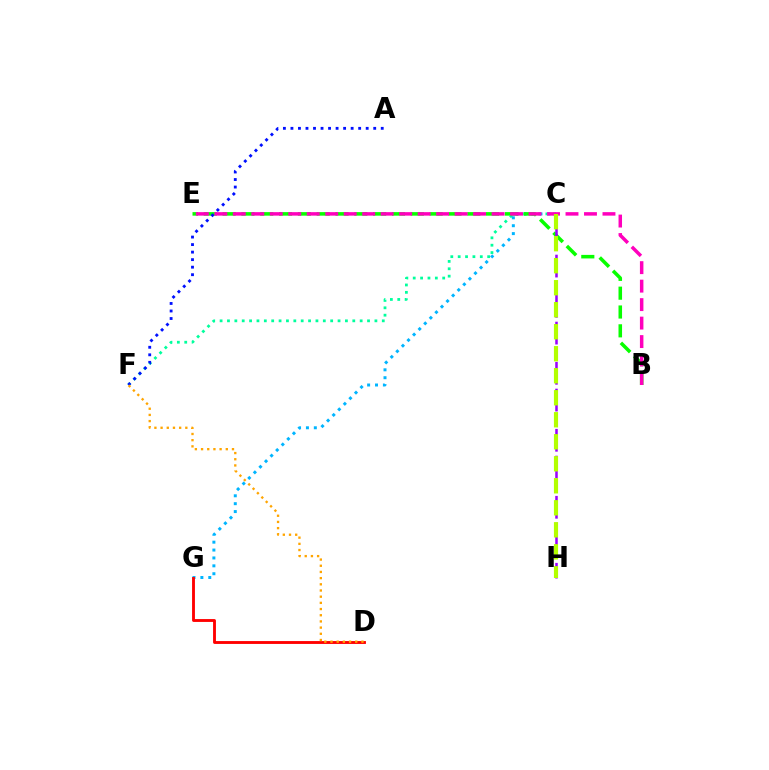{('C', 'F'): [{'color': '#00ff9d', 'line_style': 'dotted', 'thickness': 2.0}], ('C', 'G'): [{'color': '#00b5ff', 'line_style': 'dotted', 'thickness': 2.14}], ('B', 'E'): [{'color': '#08ff00', 'line_style': 'dashed', 'thickness': 2.56}, {'color': '#ff00bd', 'line_style': 'dashed', 'thickness': 2.51}], ('D', 'G'): [{'color': '#ff0000', 'line_style': 'solid', 'thickness': 2.06}], ('A', 'F'): [{'color': '#0010ff', 'line_style': 'dotted', 'thickness': 2.04}], ('C', 'H'): [{'color': '#9b00ff', 'line_style': 'dashed', 'thickness': 1.82}, {'color': '#b3ff00', 'line_style': 'dashed', 'thickness': 2.99}], ('D', 'F'): [{'color': '#ffa500', 'line_style': 'dotted', 'thickness': 1.68}]}